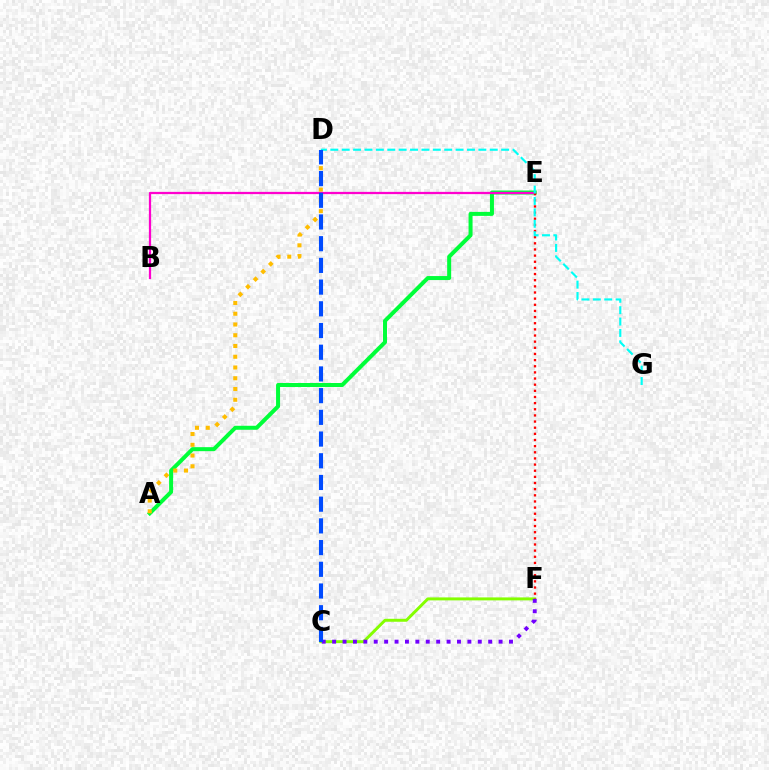{('C', 'F'): [{'color': '#84ff00', 'line_style': 'solid', 'thickness': 2.13}, {'color': '#7200ff', 'line_style': 'dotted', 'thickness': 2.83}], ('A', 'E'): [{'color': '#00ff39', 'line_style': 'solid', 'thickness': 2.88}], ('A', 'D'): [{'color': '#ffbd00', 'line_style': 'dotted', 'thickness': 2.92}], ('B', 'E'): [{'color': '#ff00cf', 'line_style': 'solid', 'thickness': 1.62}], ('E', 'F'): [{'color': '#ff0000', 'line_style': 'dotted', 'thickness': 1.67}], ('D', 'G'): [{'color': '#00fff6', 'line_style': 'dashed', 'thickness': 1.55}], ('C', 'D'): [{'color': '#004bff', 'line_style': 'dashed', 'thickness': 2.95}]}